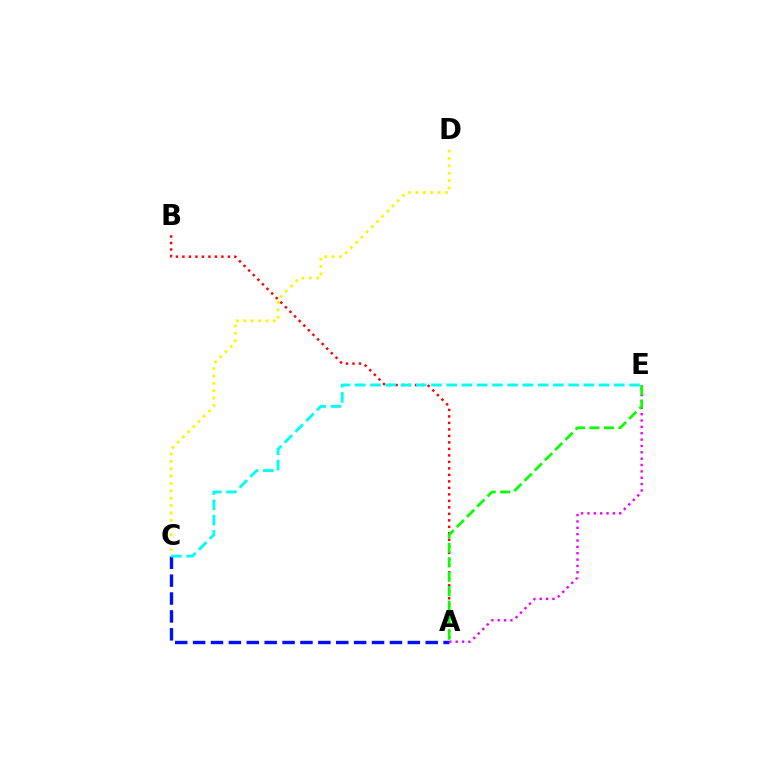{('A', 'B'): [{'color': '#ff0000', 'line_style': 'dotted', 'thickness': 1.76}], ('A', 'C'): [{'color': '#0010ff', 'line_style': 'dashed', 'thickness': 2.43}], ('A', 'E'): [{'color': '#ee00ff', 'line_style': 'dotted', 'thickness': 1.73}, {'color': '#08ff00', 'line_style': 'dashed', 'thickness': 1.97}], ('C', 'E'): [{'color': '#00fff6', 'line_style': 'dashed', 'thickness': 2.07}], ('C', 'D'): [{'color': '#fcf500', 'line_style': 'dotted', 'thickness': 2.0}]}